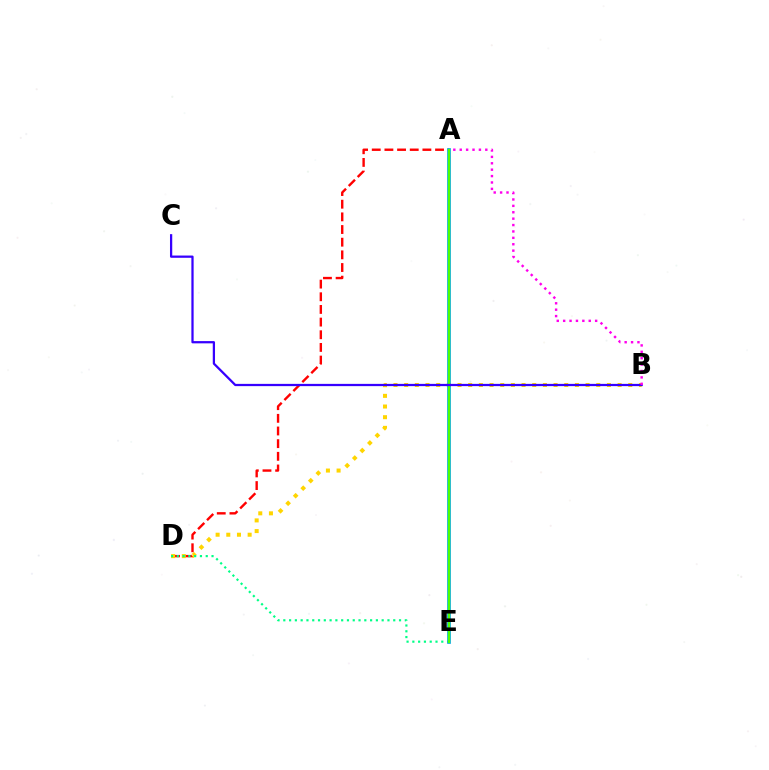{('A', 'D'): [{'color': '#ff0000', 'line_style': 'dashed', 'thickness': 1.72}], ('B', 'D'): [{'color': '#ffd500', 'line_style': 'dotted', 'thickness': 2.9}], ('D', 'E'): [{'color': '#00ff86', 'line_style': 'dotted', 'thickness': 1.57}], ('A', 'E'): [{'color': '#009eff', 'line_style': 'solid', 'thickness': 2.66}, {'color': '#4fff00', 'line_style': 'solid', 'thickness': 1.73}], ('B', 'C'): [{'color': '#3700ff', 'line_style': 'solid', 'thickness': 1.62}], ('A', 'B'): [{'color': '#ff00ed', 'line_style': 'dotted', 'thickness': 1.74}]}